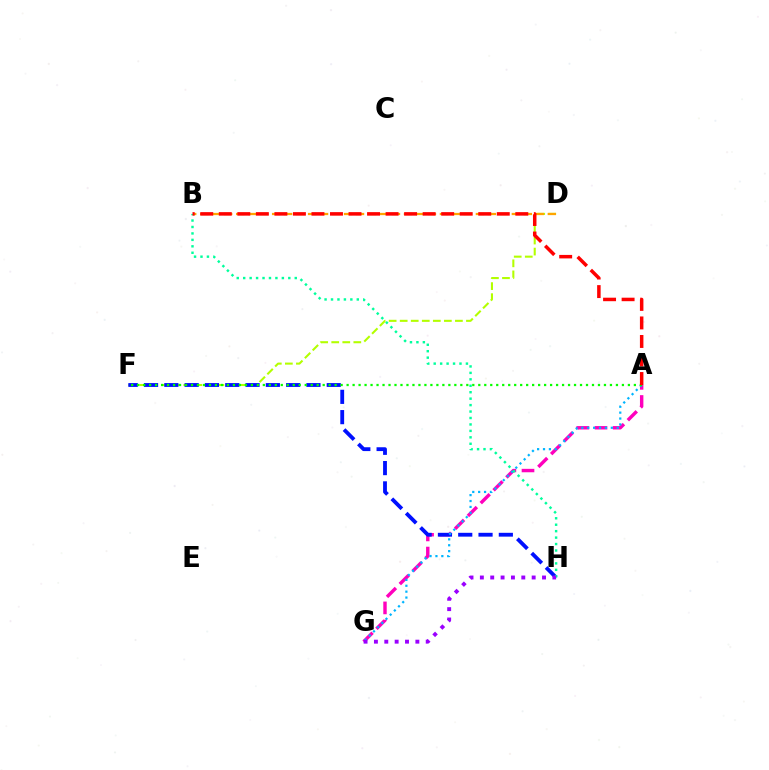{('A', 'G'): [{'color': '#ff00bd', 'line_style': 'dashed', 'thickness': 2.46}, {'color': '#00b5ff', 'line_style': 'dotted', 'thickness': 1.6}], ('D', 'F'): [{'color': '#b3ff00', 'line_style': 'dashed', 'thickness': 1.5}], ('F', 'H'): [{'color': '#0010ff', 'line_style': 'dashed', 'thickness': 2.76}], ('B', 'H'): [{'color': '#00ff9d', 'line_style': 'dotted', 'thickness': 1.75}], ('B', 'D'): [{'color': '#ffa500', 'line_style': 'dashed', 'thickness': 1.63}], ('A', 'F'): [{'color': '#08ff00', 'line_style': 'dotted', 'thickness': 1.63}], ('G', 'H'): [{'color': '#9b00ff', 'line_style': 'dotted', 'thickness': 2.81}], ('A', 'B'): [{'color': '#ff0000', 'line_style': 'dashed', 'thickness': 2.52}]}